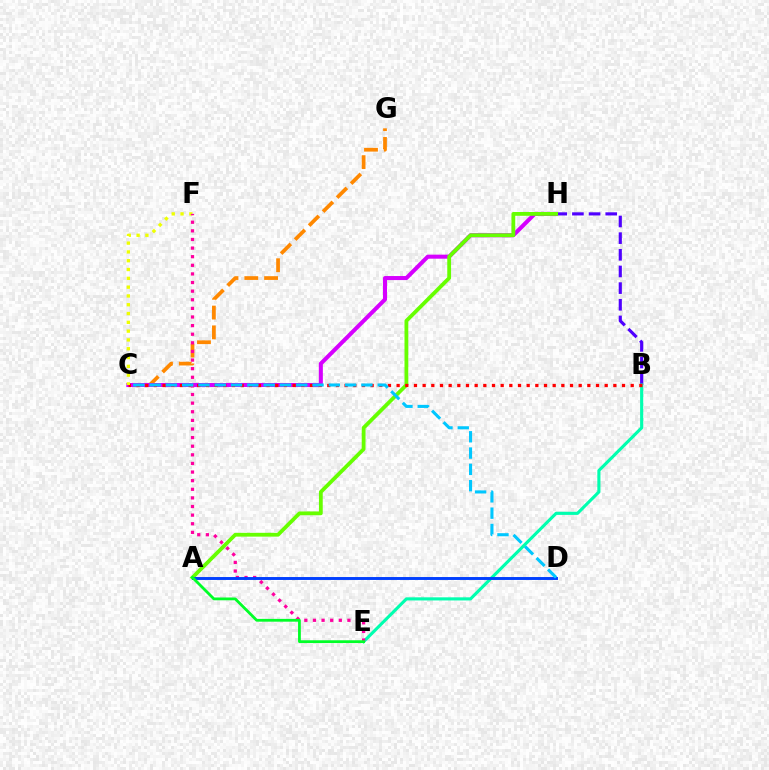{('C', 'G'): [{'color': '#ff8800', 'line_style': 'dashed', 'thickness': 2.69}], ('B', 'H'): [{'color': '#4f00ff', 'line_style': 'dashed', 'thickness': 2.26}], ('C', 'H'): [{'color': '#d600ff', 'line_style': 'solid', 'thickness': 2.91}], ('B', 'E'): [{'color': '#00ffaf', 'line_style': 'solid', 'thickness': 2.25}], ('A', 'H'): [{'color': '#66ff00', 'line_style': 'solid', 'thickness': 2.73}], ('B', 'C'): [{'color': '#ff0000', 'line_style': 'dotted', 'thickness': 2.36}], ('C', 'F'): [{'color': '#eeff00', 'line_style': 'dotted', 'thickness': 2.39}], ('E', 'F'): [{'color': '#ff00a0', 'line_style': 'dotted', 'thickness': 2.34}], ('A', 'D'): [{'color': '#003fff', 'line_style': 'solid', 'thickness': 2.11}], ('A', 'E'): [{'color': '#00ff27', 'line_style': 'solid', 'thickness': 2.01}], ('C', 'D'): [{'color': '#00c7ff', 'line_style': 'dashed', 'thickness': 2.21}]}